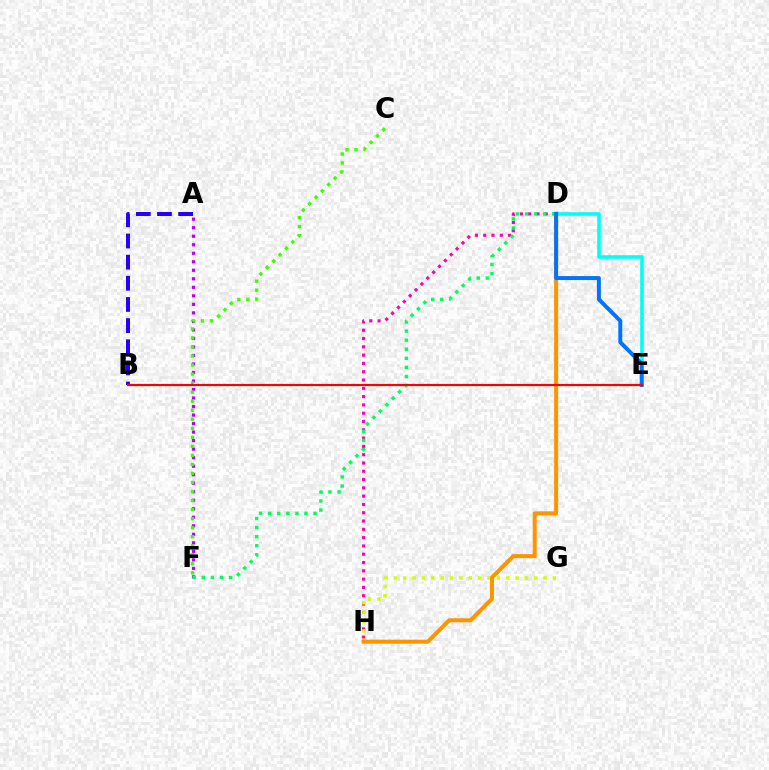{('D', 'H'): [{'color': '#ff00ac', 'line_style': 'dotted', 'thickness': 2.25}, {'color': '#ff9400', 'line_style': 'solid', 'thickness': 2.88}], ('G', 'H'): [{'color': '#d1ff00', 'line_style': 'dotted', 'thickness': 2.54}], ('A', 'F'): [{'color': '#b900ff', 'line_style': 'dotted', 'thickness': 2.31}], ('C', 'F'): [{'color': '#3dff00', 'line_style': 'dotted', 'thickness': 2.45}], ('D', 'F'): [{'color': '#00ff5c', 'line_style': 'dotted', 'thickness': 2.47}], ('D', 'E'): [{'color': '#00fff6', 'line_style': 'solid', 'thickness': 2.6}, {'color': '#0074ff', 'line_style': 'solid', 'thickness': 2.86}], ('A', 'B'): [{'color': '#2500ff', 'line_style': 'dashed', 'thickness': 2.87}], ('B', 'E'): [{'color': '#ff0000', 'line_style': 'solid', 'thickness': 1.56}]}